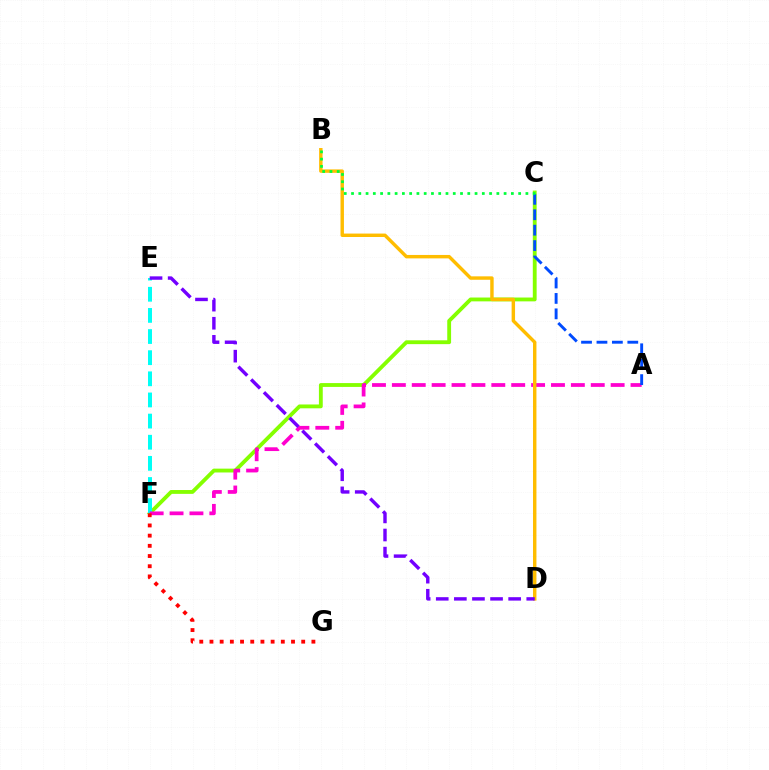{('C', 'F'): [{'color': '#84ff00', 'line_style': 'solid', 'thickness': 2.76}], ('E', 'F'): [{'color': '#00fff6', 'line_style': 'dashed', 'thickness': 2.87}], ('A', 'F'): [{'color': '#ff00cf', 'line_style': 'dashed', 'thickness': 2.7}], ('B', 'D'): [{'color': '#ffbd00', 'line_style': 'solid', 'thickness': 2.47}], ('A', 'C'): [{'color': '#004bff', 'line_style': 'dashed', 'thickness': 2.1}], ('B', 'C'): [{'color': '#00ff39', 'line_style': 'dotted', 'thickness': 1.97}], ('D', 'E'): [{'color': '#7200ff', 'line_style': 'dashed', 'thickness': 2.46}], ('F', 'G'): [{'color': '#ff0000', 'line_style': 'dotted', 'thickness': 2.77}]}